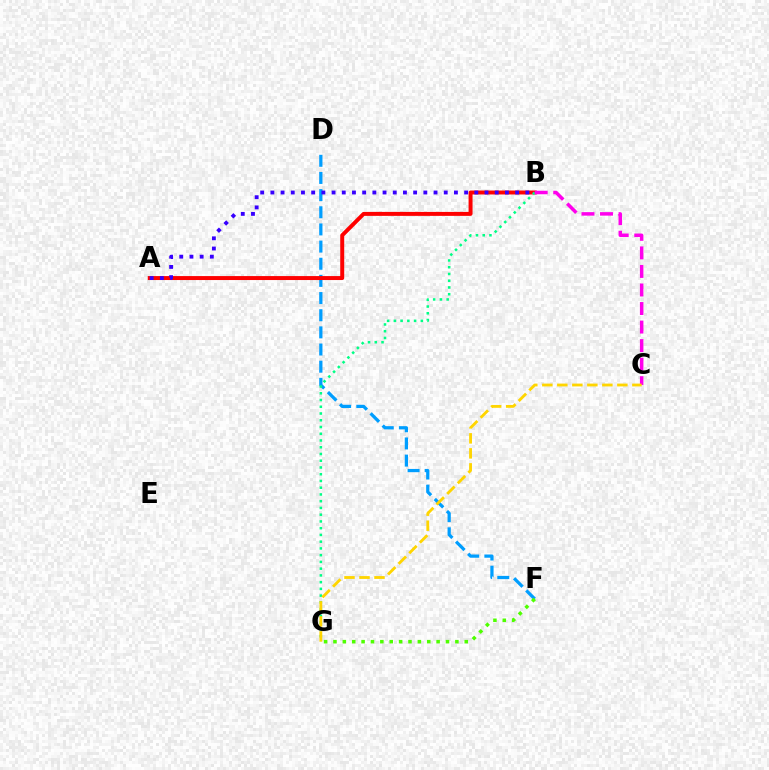{('D', 'F'): [{'color': '#009eff', 'line_style': 'dashed', 'thickness': 2.33}], ('A', 'B'): [{'color': '#ff0000', 'line_style': 'solid', 'thickness': 2.85}, {'color': '#3700ff', 'line_style': 'dotted', 'thickness': 2.77}], ('B', 'G'): [{'color': '#00ff86', 'line_style': 'dotted', 'thickness': 1.83}], ('B', 'C'): [{'color': '#ff00ed', 'line_style': 'dashed', 'thickness': 2.52}], ('C', 'G'): [{'color': '#ffd500', 'line_style': 'dashed', 'thickness': 2.04}], ('F', 'G'): [{'color': '#4fff00', 'line_style': 'dotted', 'thickness': 2.55}]}